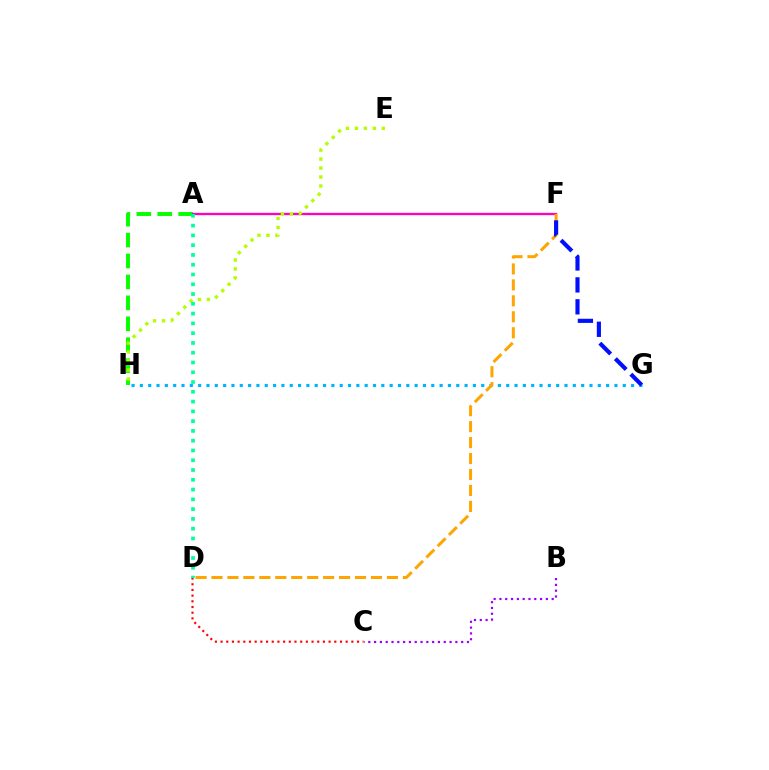{('C', 'D'): [{'color': '#ff0000', 'line_style': 'dotted', 'thickness': 1.55}], ('A', 'H'): [{'color': '#08ff00', 'line_style': 'dashed', 'thickness': 2.84}], ('A', 'F'): [{'color': '#ff00bd', 'line_style': 'solid', 'thickness': 1.67}], ('E', 'H'): [{'color': '#b3ff00', 'line_style': 'dotted', 'thickness': 2.44}], ('G', 'H'): [{'color': '#00b5ff', 'line_style': 'dotted', 'thickness': 2.26}], ('D', 'F'): [{'color': '#ffa500', 'line_style': 'dashed', 'thickness': 2.17}], ('A', 'D'): [{'color': '#00ff9d', 'line_style': 'dotted', 'thickness': 2.66}], ('F', 'G'): [{'color': '#0010ff', 'line_style': 'dashed', 'thickness': 2.98}], ('B', 'C'): [{'color': '#9b00ff', 'line_style': 'dotted', 'thickness': 1.58}]}